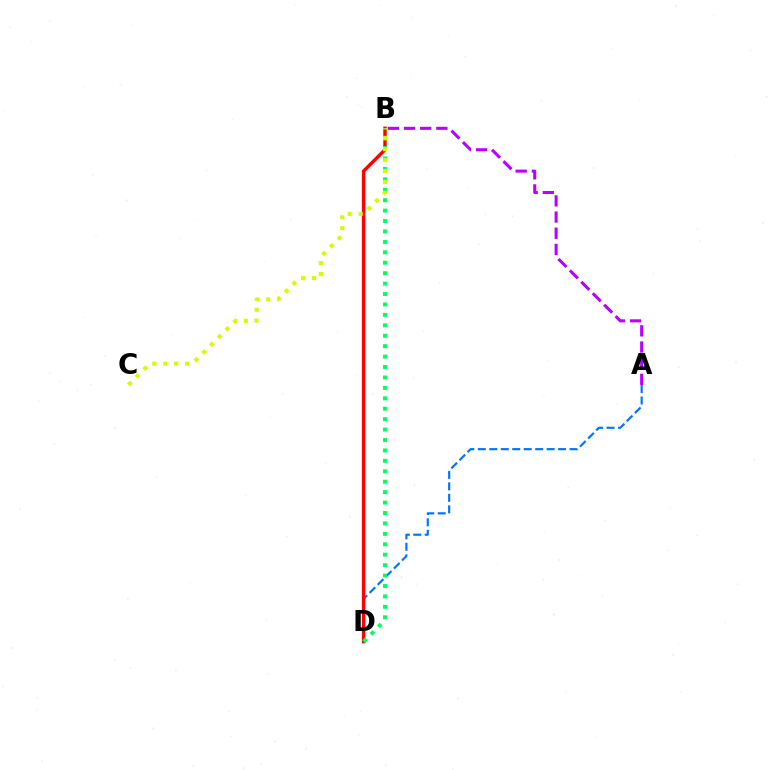{('A', 'B'): [{'color': '#b900ff', 'line_style': 'dashed', 'thickness': 2.2}], ('A', 'D'): [{'color': '#0074ff', 'line_style': 'dashed', 'thickness': 1.56}], ('B', 'D'): [{'color': '#ff0000', 'line_style': 'solid', 'thickness': 2.46}, {'color': '#00ff5c', 'line_style': 'dotted', 'thickness': 2.83}], ('B', 'C'): [{'color': '#d1ff00', 'line_style': 'dotted', 'thickness': 2.97}]}